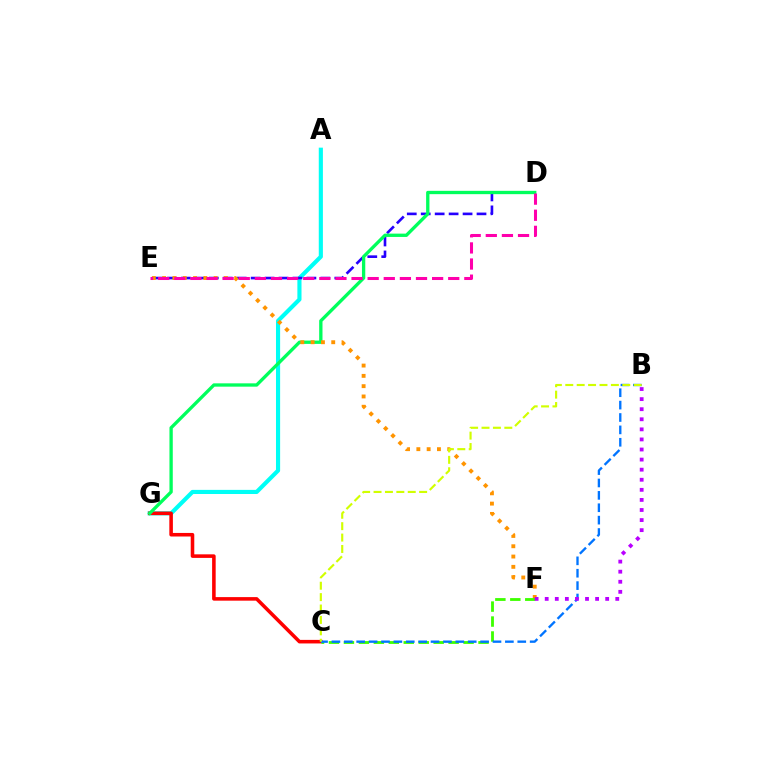{('A', 'G'): [{'color': '#00fff6', 'line_style': 'solid', 'thickness': 2.97}], ('C', 'G'): [{'color': '#ff0000', 'line_style': 'solid', 'thickness': 2.56}], ('D', 'E'): [{'color': '#2500ff', 'line_style': 'dashed', 'thickness': 1.89}, {'color': '#ff00ac', 'line_style': 'dashed', 'thickness': 2.19}], ('D', 'G'): [{'color': '#00ff5c', 'line_style': 'solid', 'thickness': 2.39}], ('E', 'F'): [{'color': '#ff9400', 'line_style': 'dotted', 'thickness': 2.8}], ('C', 'F'): [{'color': '#3dff00', 'line_style': 'dashed', 'thickness': 2.03}], ('B', 'C'): [{'color': '#0074ff', 'line_style': 'dashed', 'thickness': 1.68}, {'color': '#d1ff00', 'line_style': 'dashed', 'thickness': 1.55}], ('B', 'F'): [{'color': '#b900ff', 'line_style': 'dotted', 'thickness': 2.74}]}